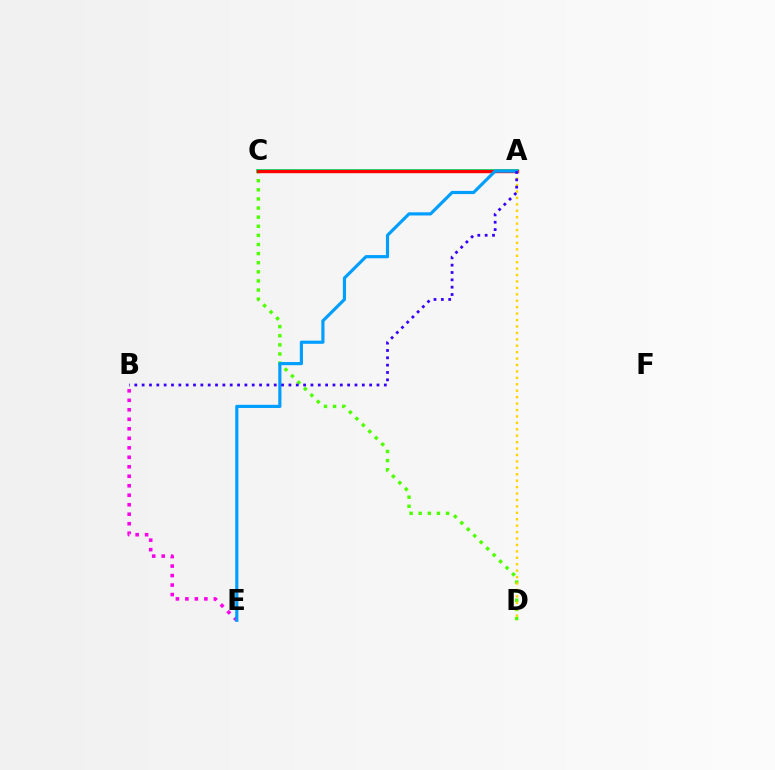{('B', 'E'): [{'color': '#ff00ed', 'line_style': 'dotted', 'thickness': 2.58}], ('A', 'C'): [{'color': '#00ff86', 'line_style': 'solid', 'thickness': 2.88}, {'color': '#ff0000', 'line_style': 'solid', 'thickness': 2.44}], ('C', 'D'): [{'color': '#4fff00', 'line_style': 'dotted', 'thickness': 2.48}], ('A', 'D'): [{'color': '#ffd500', 'line_style': 'dotted', 'thickness': 1.75}], ('A', 'E'): [{'color': '#009eff', 'line_style': 'solid', 'thickness': 2.28}], ('A', 'B'): [{'color': '#3700ff', 'line_style': 'dotted', 'thickness': 1.99}]}